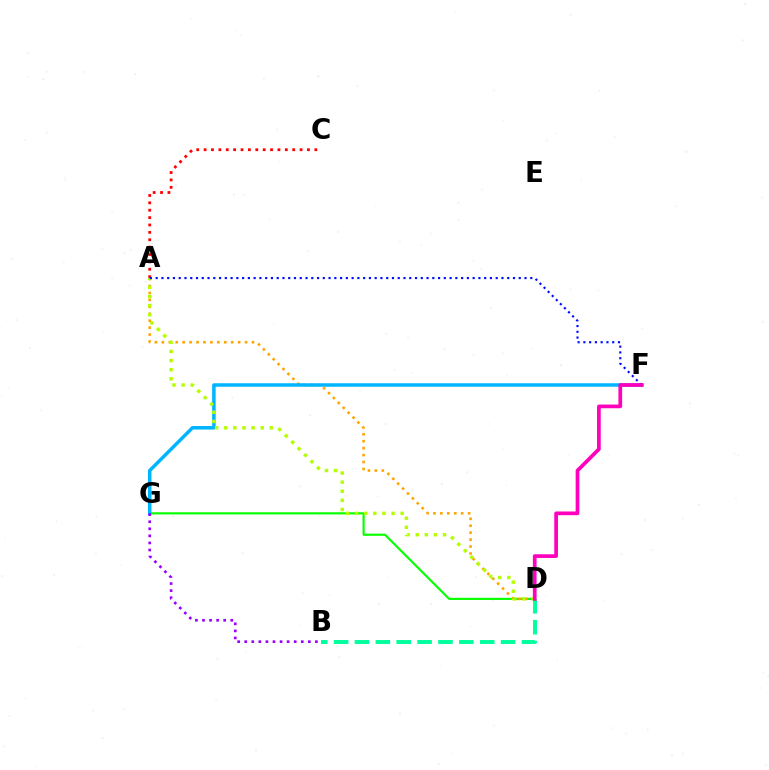{('D', 'G'): [{'color': '#08ff00', 'line_style': 'solid', 'thickness': 1.56}], ('A', 'D'): [{'color': '#ffa500', 'line_style': 'dotted', 'thickness': 1.88}, {'color': '#b3ff00', 'line_style': 'dotted', 'thickness': 2.48}], ('F', 'G'): [{'color': '#00b5ff', 'line_style': 'solid', 'thickness': 2.52}], ('A', 'C'): [{'color': '#ff0000', 'line_style': 'dotted', 'thickness': 2.01}], ('B', 'D'): [{'color': '#00ff9d', 'line_style': 'dashed', 'thickness': 2.84}], ('A', 'F'): [{'color': '#0010ff', 'line_style': 'dotted', 'thickness': 1.57}], ('B', 'G'): [{'color': '#9b00ff', 'line_style': 'dotted', 'thickness': 1.92}], ('D', 'F'): [{'color': '#ff00bd', 'line_style': 'solid', 'thickness': 2.67}]}